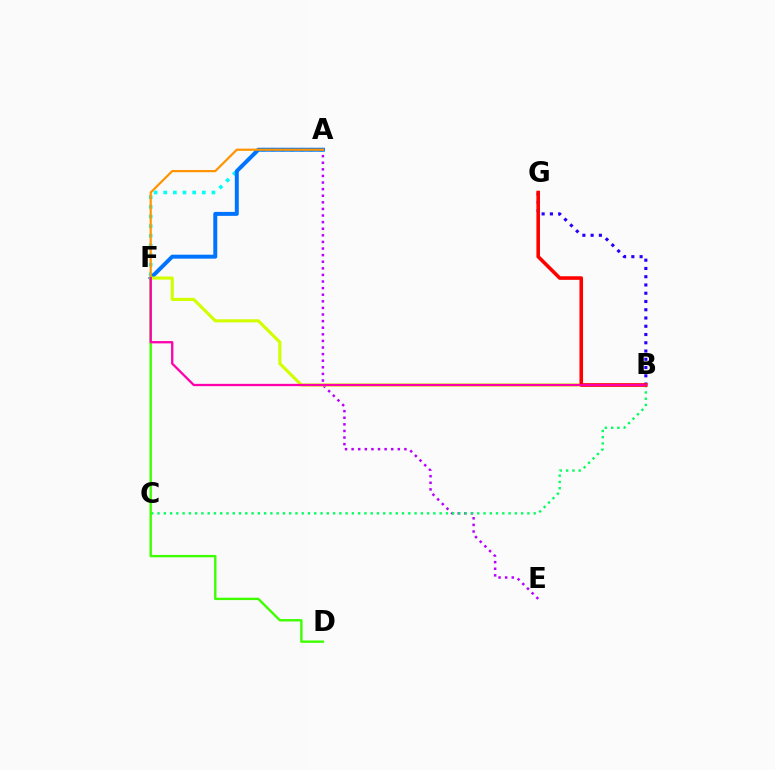{('A', 'F'): [{'color': '#00fff6', 'line_style': 'dotted', 'thickness': 2.62}, {'color': '#0074ff', 'line_style': 'solid', 'thickness': 2.85}, {'color': '#ff9400', 'line_style': 'solid', 'thickness': 1.58}], ('A', 'E'): [{'color': '#b900ff', 'line_style': 'dotted', 'thickness': 1.79}], ('B', 'G'): [{'color': '#2500ff', 'line_style': 'dotted', 'thickness': 2.24}, {'color': '#ff0000', 'line_style': 'solid', 'thickness': 2.58}], ('B', 'C'): [{'color': '#00ff5c', 'line_style': 'dotted', 'thickness': 1.7}], ('B', 'F'): [{'color': '#d1ff00', 'line_style': 'solid', 'thickness': 2.25}, {'color': '#ff00ac', 'line_style': 'solid', 'thickness': 1.65}], ('D', 'F'): [{'color': '#3dff00', 'line_style': 'solid', 'thickness': 1.71}]}